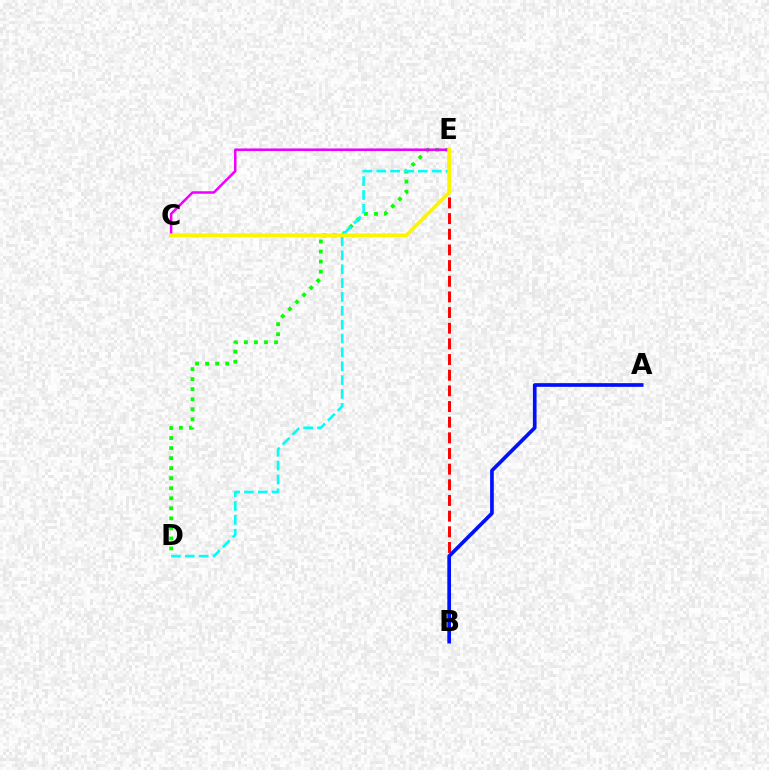{('D', 'E'): [{'color': '#08ff00', 'line_style': 'dotted', 'thickness': 2.73}, {'color': '#00fff6', 'line_style': 'dashed', 'thickness': 1.88}], ('B', 'E'): [{'color': '#ff0000', 'line_style': 'dashed', 'thickness': 2.13}], ('A', 'B'): [{'color': '#0010ff', 'line_style': 'solid', 'thickness': 2.66}], ('C', 'E'): [{'color': '#ee00ff', 'line_style': 'solid', 'thickness': 1.81}, {'color': '#fcf500', 'line_style': 'solid', 'thickness': 2.66}]}